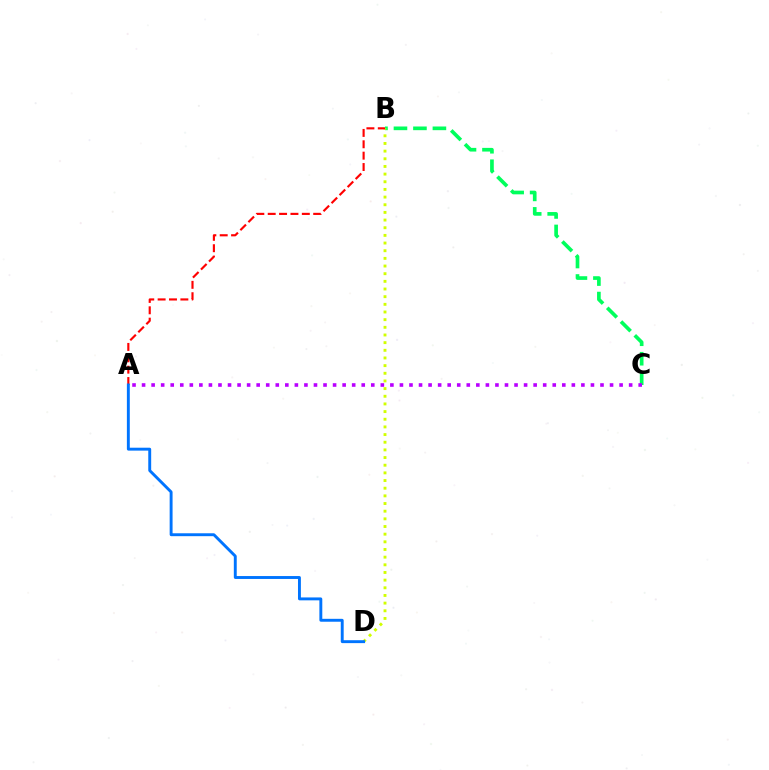{('B', 'C'): [{'color': '#00ff5c', 'line_style': 'dashed', 'thickness': 2.65}], ('B', 'D'): [{'color': '#d1ff00', 'line_style': 'dotted', 'thickness': 2.08}], ('A', 'C'): [{'color': '#b900ff', 'line_style': 'dotted', 'thickness': 2.59}], ('A', 'B'): [{'color': '#ff0000', 'line_style': 'dashed', 'thickness': 1.54}], ('A', 'D'): [{'color': '#0074ff', 'line_style': 'solid', 'thickness': 2.09}]}